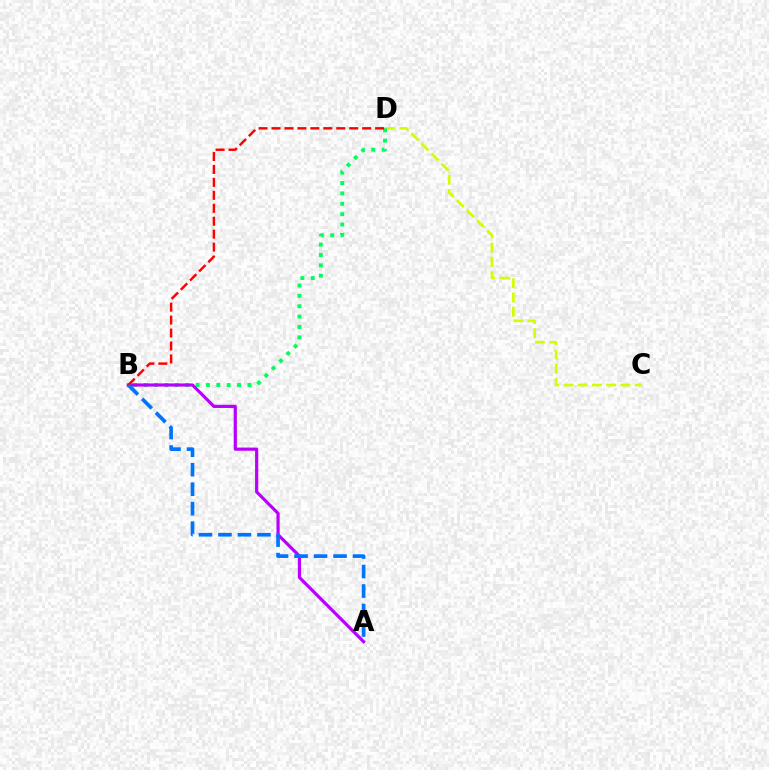{('C', 'D'): [{'color': '#d1ff00', 'line_style': 'dashed', 'thickness': 1.94}], ('B', 'D'): [{'color': '#00ff5c', 'line_style': 'dotted', 'thickness': 2.82}, {'color': '#ff0000', 'line_style': 'dashed', 'thickness': 1.76}], ('A', 'B'): [{'color': '#b900ff', 'line_style': 'solid', 'thickness': 2.29}, {'color': '#0074ff', 'line_style': 'dashed', 'thickness': 2.65}]}